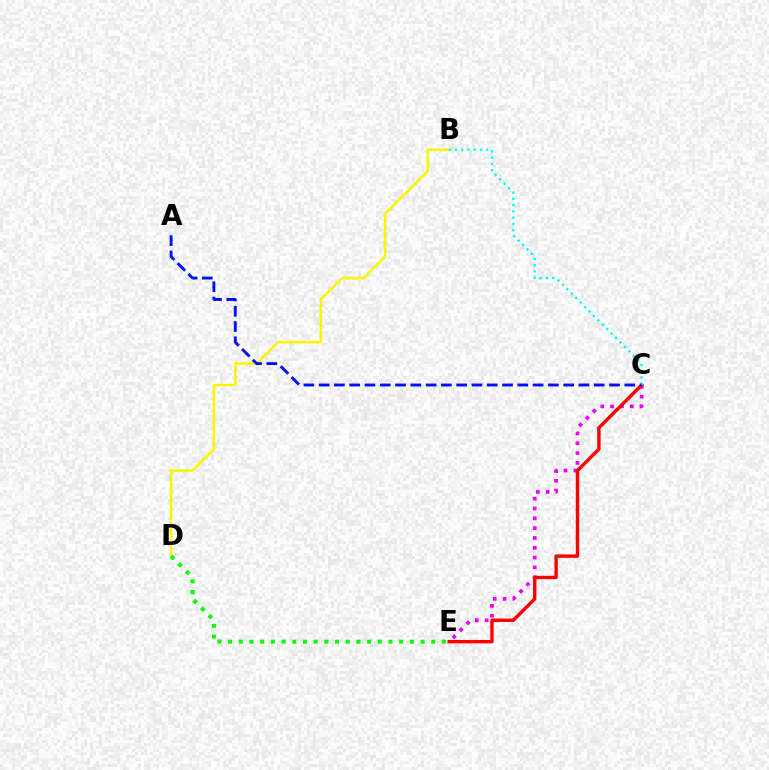{('C', 'E'): [{'color': '#ee00ff', 'line_style': 'dotted', 'thickness': 2.67}, {'color': '#ff0000', 'line_style': 'solid', 'thickness': 2.45}], ('B', 'D'): [{'color': '#fcf500', 'line_style': 'solid', 'thickness': 1.8}], ('B', 'C'): [{'color': '#00fff6', 'line_style': 'dotted', 'thickness': 1.7}], ('A', 'C'): [{'color': '#0010ff', 'line_style': 'dashed', 'thickness': 2.08}], ('D', 'E'): [{'color': '#08ff00', 'line_style': 'dotted', 'thickness': 2.9}]}